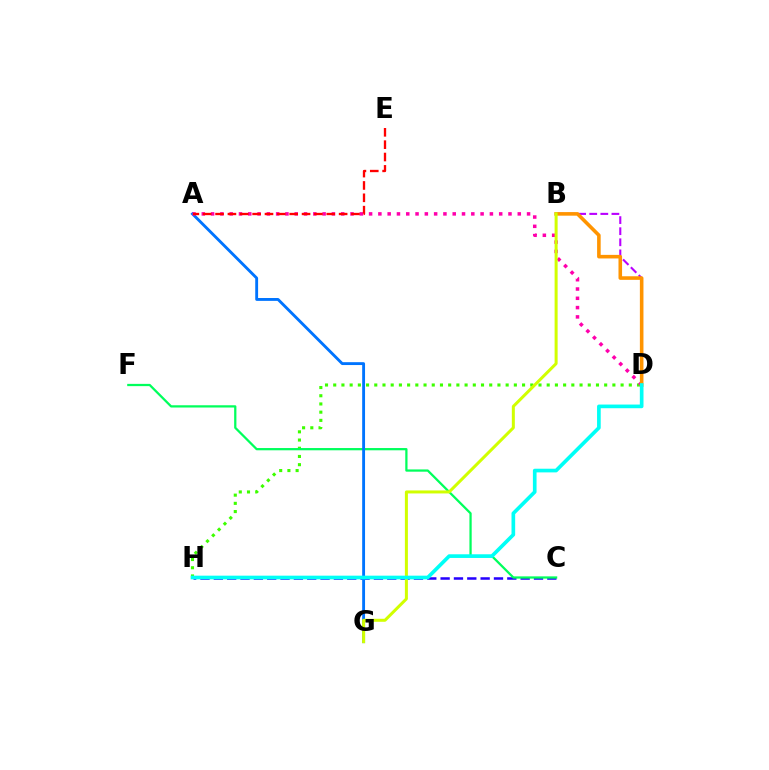{('C', 'H'): [{'color': '#2500ff', 'line_style': 'dashed', 'thickness': 1.81}], ('D', 'H'): [{'color': '#3dff00', 'line_style': 'dotted', 'thickness': 2.23}, {'color': '#00fff6', 'line_style': 'solid', 'thickness': 2.64}], ('C', 'F'): [{'color': '#00ff5c', 'line_style': 'solid', 'thickness': 1.62}], ('B', 'D'): [{'color': '#b900ff', 'line_style': 'dashed', 'thickness': 1.51}, {'color': '#ff9400', 'line_style': 'solid', 'thickness': 2.58}], ('A', 'G'): [{'color': '#0074ff', 'line_style': 'solid', 'thickness': 2.06}], ('A', 'D'): [{'color': '#ff00ac', 'line_style': 'dotted', 'thickness': 2.52}], ('A', 'E'): [{'color': '#ff0000', 'line_style': 'dashed', 'thickness': 1.68}], ('B', 'G'): [{'color': '#d1ff00', 'line_style': 'solid', 'thickness': 2.17}]}